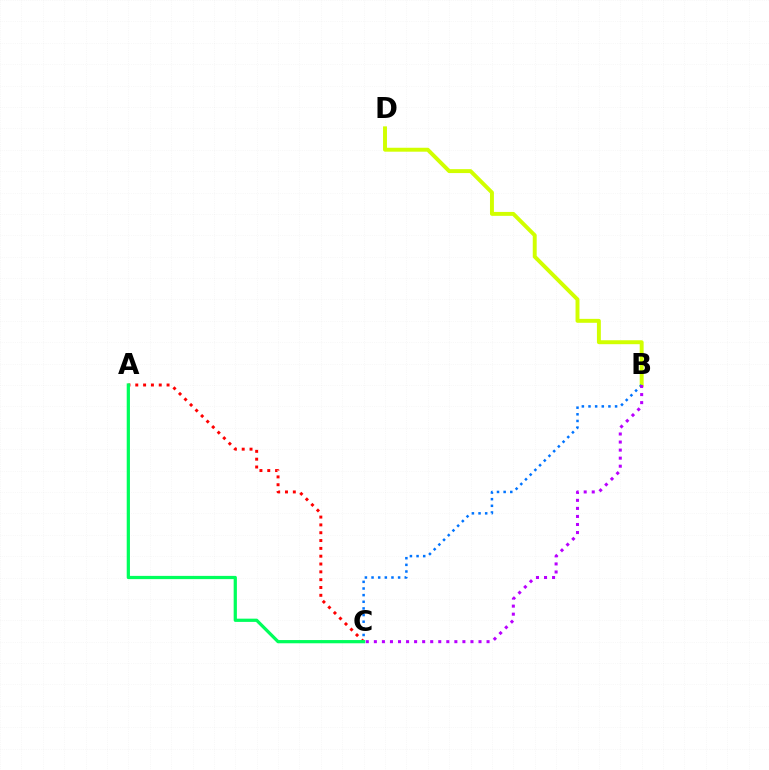{('B', 'D'): [{'color': '#d1ff00', 'line_style': 'solid', 'thickness': 2.83}], ('B', 'C'): [{'color': '#0074ff', 'line_style': 'dotted', 'thickness': 1.8}, {'color': '#b900ff', 'line_style': 'dotted', 'thickness': 2.19}], ('A', 'C'): [{'color': '#ff0000', 'line_style': 'dotted', 'thickness': 2.13}, {'color': '#00ff5c', 'line_style': 'solid', 'thickness': 2.33}]}